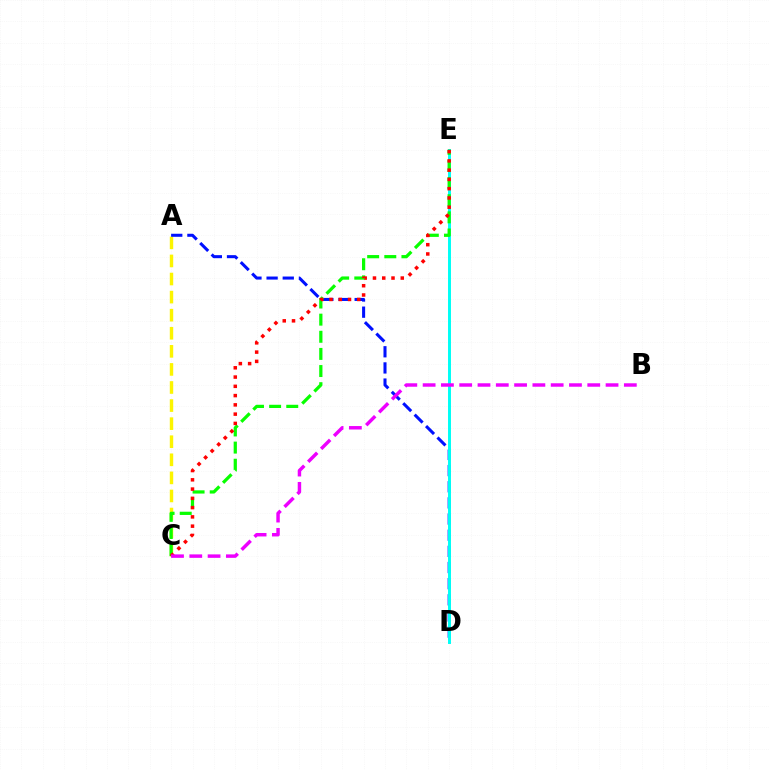{('A', 'C'): [{'color': '#fcf500', 'line_style': 'dashed', 'thickness': 2.46}], ('A', 'D'): [{'color': '#0010ff', 'line_style': 'dashed', 'thickness': 2.19}], ('D', 'E'): [{'color': '#00fff6', 'line_style': 'solid', 'thickness': 2.13}], ('C', 'E'): [{'color': '#08ff00', 'line_style': 'dashed', 'thickness': 2.33}, {'color': '#ff0000', 'line_style': 'dotted', 'thickness': 2.52}], ('B', 'C'): [{'color': '#ee00ff', 'line_style': 'dashed', 'thickness': 2.49}]}